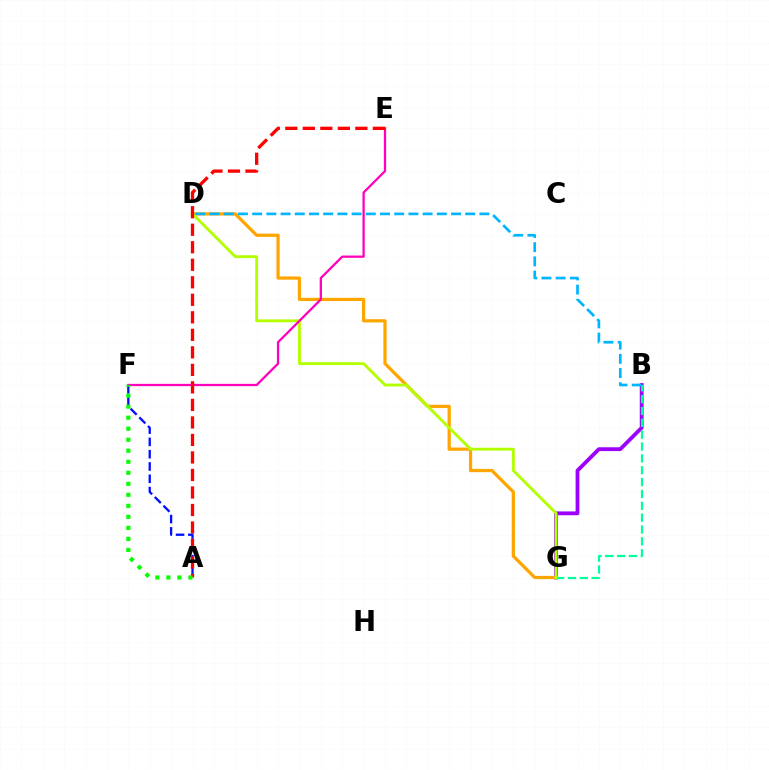{('B', 'G'): [{'color': '#9b00ff', 'line_style': 'solid', 'thickness': 2.75}, {'color': '#00ff9d', 'line_style': 'dashed', 'thickness': 1.61}], ('D', 'G'): [{'color': '#ffa500', 'line_style': 'solid', 'thickness': 2.34}, {'color': '#b3ff00', 'line_style': 'solid', 'thickness': 2.06}], ('A', 'F'): [{'color': '#0010ff', 'line_style': 'dashed', 'thickness': 1.67}, {'color': '#08ff00', 'line_style': 'dotted', 'thickness': 2.99}], ('B', 'D'): [{'color': '#00b5ff', 'line_style': 'dashed', 'thickness': 1.93}], ('E', 'F'): [{'color': '#ff00bd', 'line_style': 'solid', 'thickness': 1.64}], ('A', 'E'): [{'color': '#ff0000', 'line_style': 'dashed', 'thickness': 2.38}]}